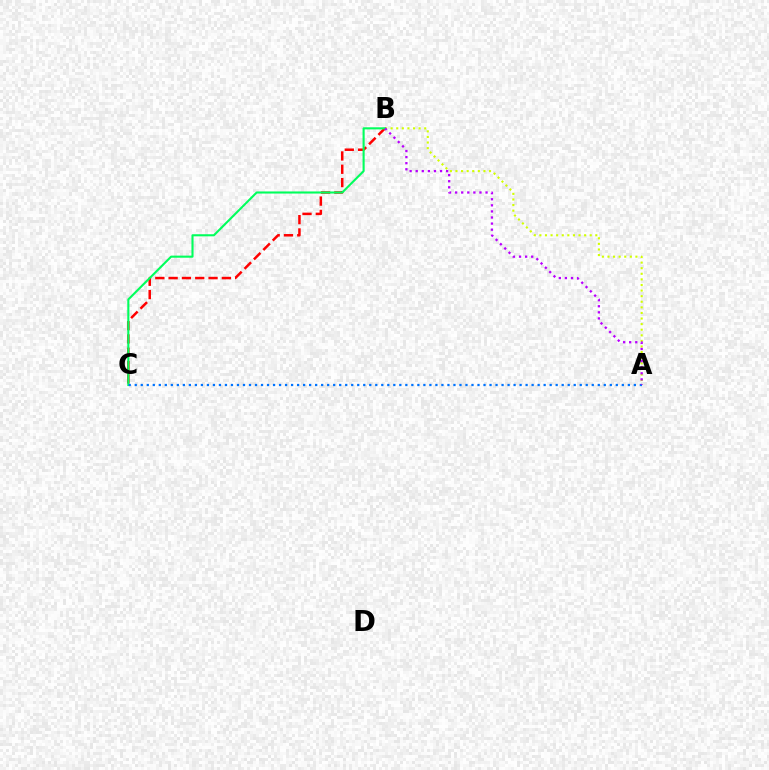{('A', 'B'): [{'color': '#d1ff00', 'line_style': 'dotted', 'thickness': 1.52}, {'color': '#b900ff', 'line_style': 'dotted', 'thickness': 1.65}], ('B', 'C'): [{'color': '#ff0000', 'line_style': 'dashed', 'thickness': 1.81}, {'color': '#00ff5c', 'line_style': 'solid', 'thickness': 1.52}], ('A', 'C'): [{'color': '#0074ff', 'line_style': 'dotted', 'thickness': 1.63}]}